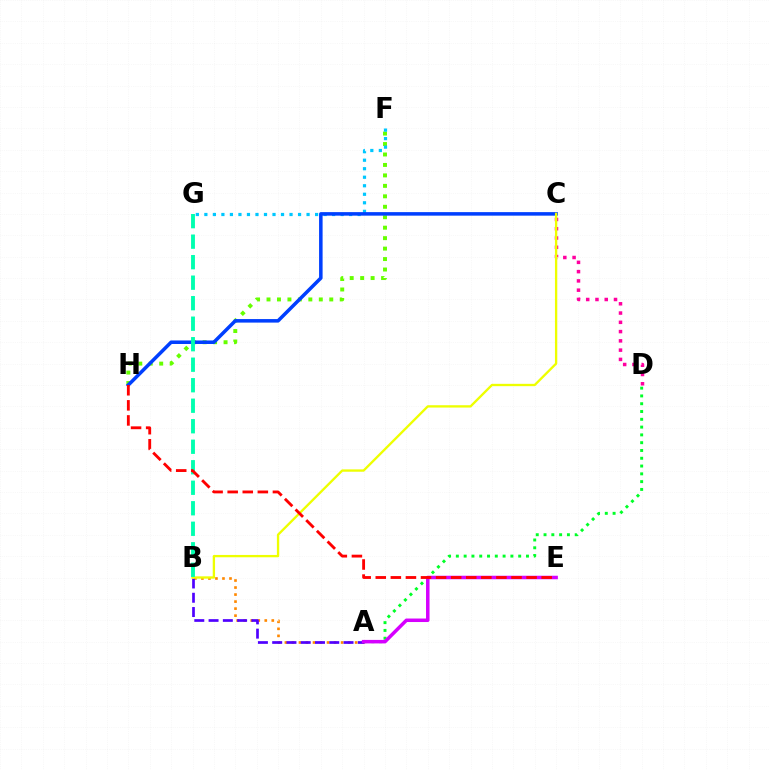{('A', 'D'): [{'color': '#00ff27', 'line_style': 'dotted', 'thickness': 2.12}], ('F', 'H'): [{'color': '#66ff00', 'line_style': 'dotted', 'thickness': 2.84}], ('A', 'B'): [{'color': '#ff8800', 'line_style': 'dotted', 'thickness': 1.91}, {'color': '#4f00ff', 'line_style': 'dashed', 'thickness': 1.94}], ('F', 'G'): [{'color': '#00c7ff', 'line_style': 'dotted', 'thickness': 2.31}], ('C', 'D'): [{'color': '#ff00a0', 'line_style': 'dotted', 'thickness': 2.52}], ('C', 'H'): [{'color': '#003fff', 'line_style': 'solid', 'thickness': 2.54}], ('A', 'E'): [{'color': '#d600ff', 'line_style': 'solid', 'thickness': 2.53}], ('B', 'C'): [{'color': '#eeff00', 'line_style': 'solid', 'thickness': 1.68}], ('B', 'G'): [{'color': '#00ffaf', 'line_style': 'dashed', 'thickness': 2.79}], ('E', 'H'): [{'color': '#ff0000', 'line_style': 'dashed', 'thickness': 2.05}]}